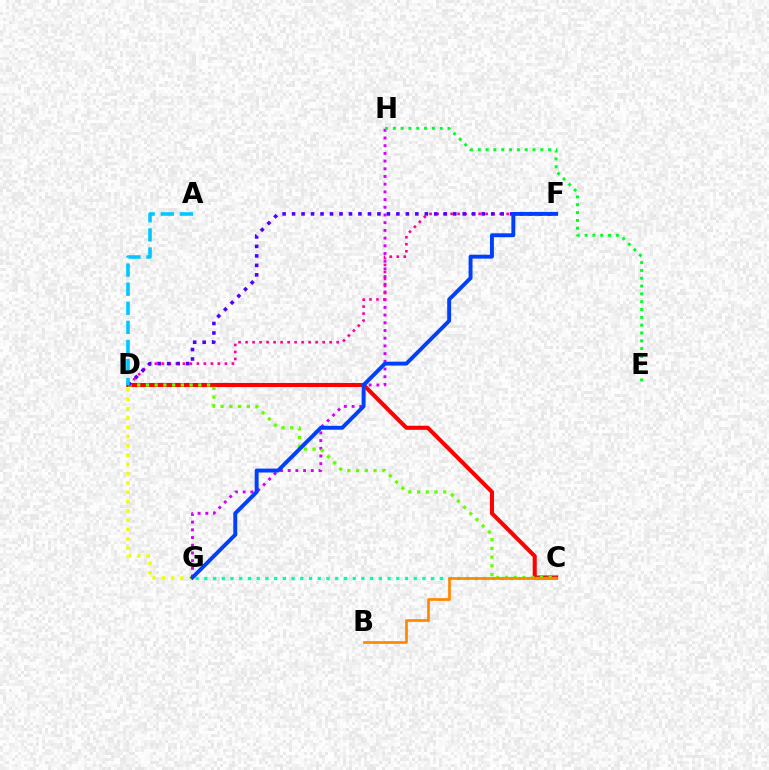{('G', 'H'): [{'color': '#d600ff', 'line_style': 'dotted', 'thickness': 2.09}], ('E', 'H'): [{'color': '#00ff27', 'line_style': 'dotted', 'thickness': 2.12}], ('D', 'F'): [{'color': '#ff00a0', 'line_style': 'dotted', 'thickness': 1.9}, {'color': '#4f00ff', 'line_style': 'dotted', 'thickness': 2.58}], ('C', 'D'): [{'color': '#ff0000', 'line_style': 'solid', 'thickness': 2.94}, {'color': '#66ff00', 'line_style': 'dotted', 'thickness': 2.37}], ('A', 'D'): [{'color': '#00c7ff', 'line_style': 'dashed', 'thickness': 2.59}], ('D', 'G'): [{'color': '#eeff00', 'line_style': 'dotted', 'thickness': 2.53}], ('C', 'G'): [{'color': '#00ffaf', 'line_style': 'dotted', 'thickness': 2.37}], ('B', 'C'): [{'color': '#ff8800', 'line_style': 'solid', 'thickness': 1.95}], ('F', 'G'): [{'color': '#003fff', 'line_style': 'solid', 'thickness': 2.82}]}